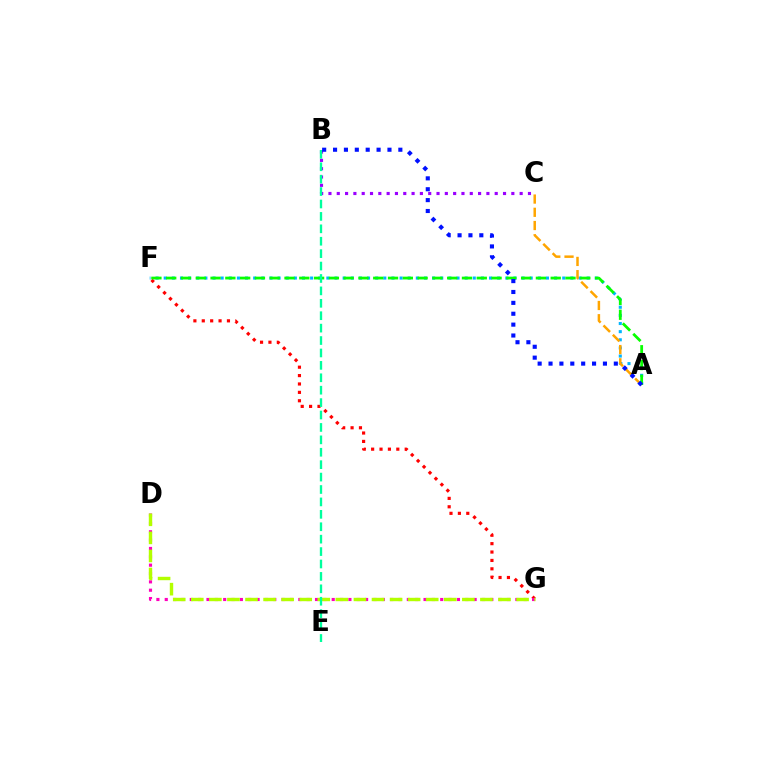{('F', 'G'): [{'color': '#ff0000', 'line_style': 'dotted', 'thickness': 2.28}], ('A', 'F'): [{'color': '#00b5ff', 'line_style': 'dotted', 'thickness': 2.21}, {'color': '#08ff00', 'line_style': 'dashed', 'thickness': 2.01}], ('A', 'C'): [{'color': '#ffa500', 'line_style': 'dashed', 'thickness': 1.8}], ('D', 'G'): [{'color': '#ff00bd', 'line_style': 'dotted', 'thickness': 2.27}, {'color': '#b3ff00', 'line_style': 'dashed', 'thickness': 2.45}], ('B', 'C'): [{'color': '#9b00ff', 'line_style': 'dotted', 'thickness': 2.26}], ('B', 'E'): [{'color': '#00ff9d', 'line_style': 'dashed', 'thickness': 1.69}], ('A', 'B'): [{'color': '#0010ff', 'line_style': 'dotted', 'thickness': 2.96}]}